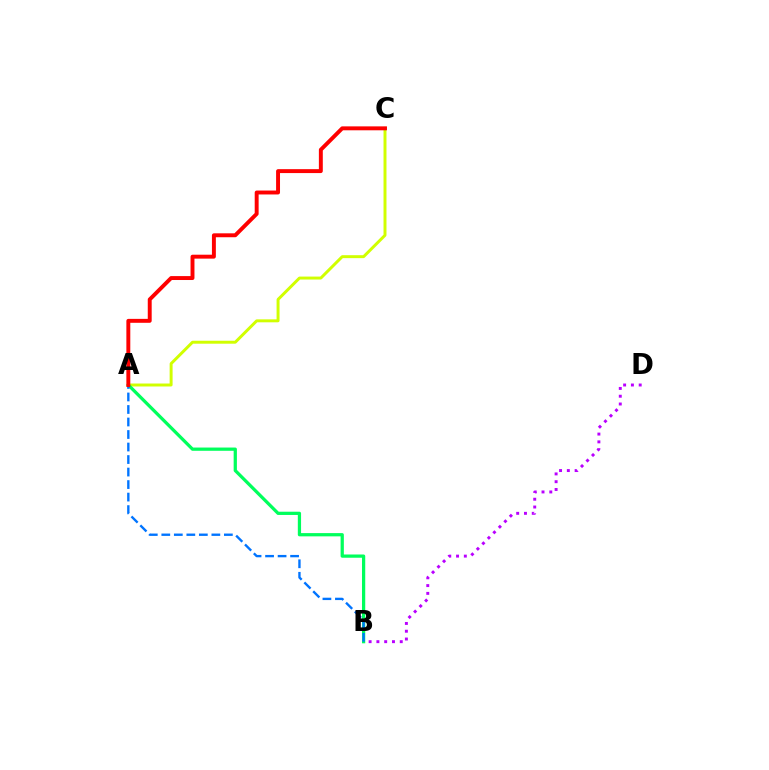{('B', 'D'): [{'color': '#b900ff', 'line_style': 'dotted', 'thickness': 2.12}], ('A', 'C'): [{'color': '#d1ff00', 'line_style': 'solid', 'thickness': 2.13}, {'color': '#ff0000', 'line_style': 'solid', 'thickness': 2.82}], ('A', 'B'): [{'color': '#00ff5c', 'line_style': 'solid', 'thickness': 2.34}, {'color': '#0074ff', 'line_style': 'dashed', 'thickness': 1.7}]}